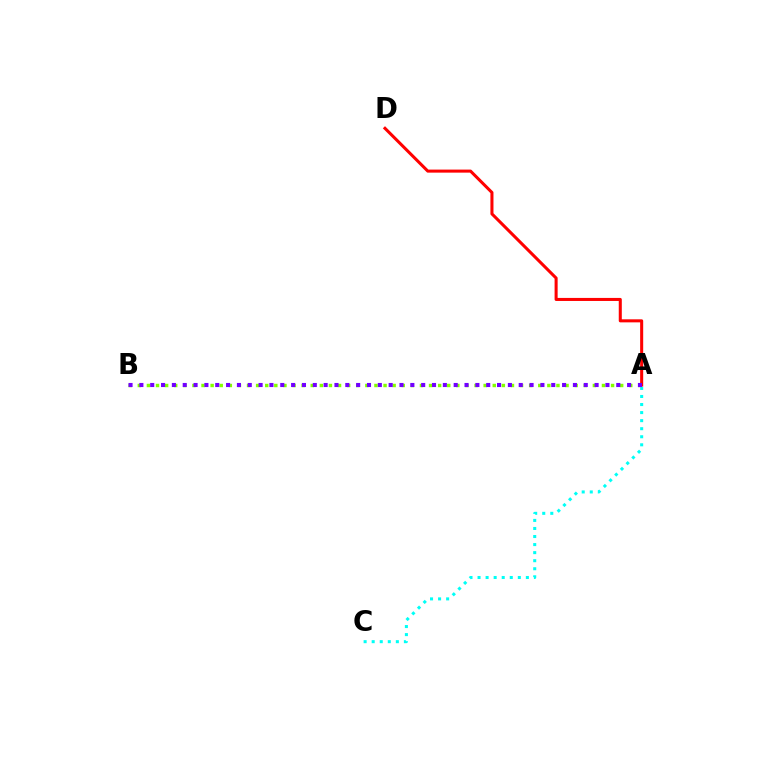{('A', 'B'): [{'color': '#84ff00', 'line_style': 'dotted', 'thickness': 2.47}, {'color': '#7200ff', 'line_style': 'dotted', 'thickness': 2.94}], ('A', 'C'): [{'color': '#00fff6', 'line_style': 'dotted', 'thickness': 2.19}], ('A', 'D'): [{'color': '#ff0000', 'line_style': 'solid', 'thickness': 2.19}]}